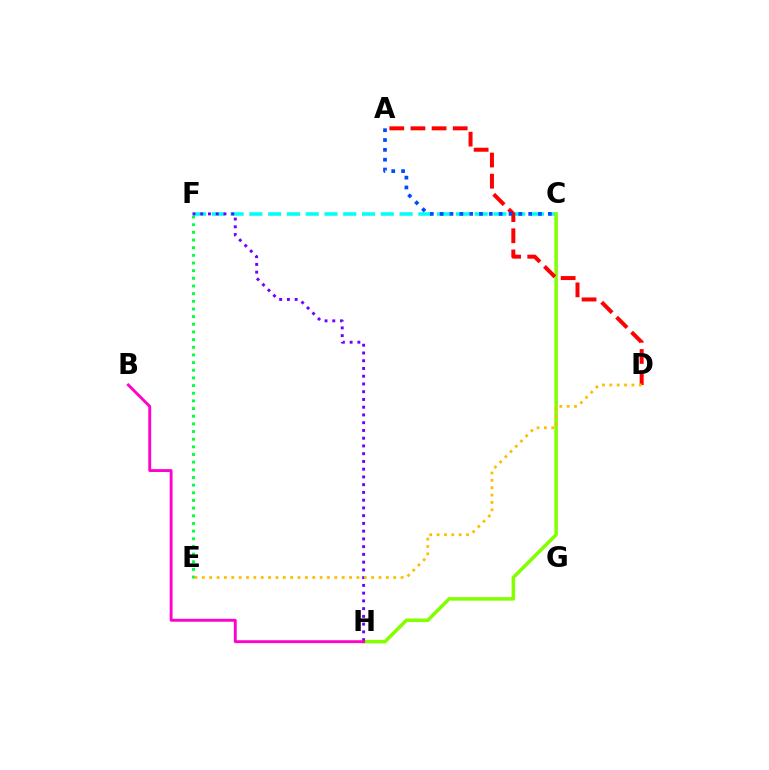{('C', 'F'): [{'color': '#00fff6', 'line_style': 'dashed', 'thickness': 2.55}], ('C', 'H'): [{'color': '#84ff00', 'line_style': 'solid', 'thickness': 2.53}], ('F', 'H'): [{'color': '#7200ff', 'line_style': 'dotted', 'thickness': 2.1}], ('E', 'F'): [{'color': '#00ff39', 'line_style': 'dotted', 'thickness': 2.08}], ('A', 'D'): [{'color': '#ff0000', 'line_style': 'dashed', 'thickness': 2.87}], ('D', 'E'): [{'color': '#ffbd00', 'line_style': 'dotted', 'thickness': 2.0}], ('A', 'C'): [{'color': '#004bff', 'line_style': 'dotted', 'thickness': 2.67}], ('B', 'H'): [{'color': '#ff00cf', 'line_style': 'solid', 'thickness': 2.07}]}